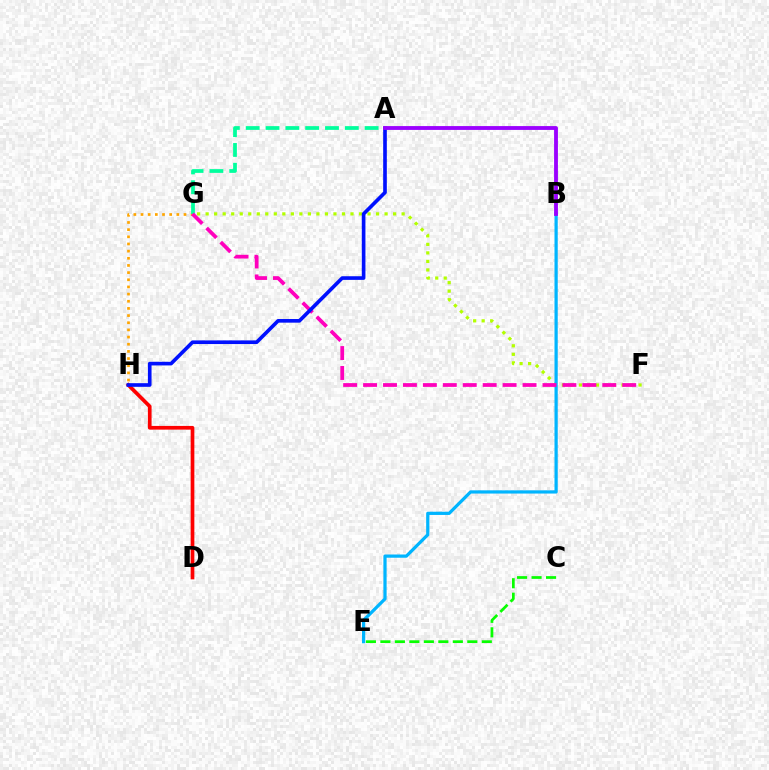{('G', 'H'): [{'color': '#ffa500', 'line_style': 'dotted', 'thickness': 1.95}], ('F', 'G'): [{'color': '#b3ff00', 'line_style': 'dotted', 'thickness': 2.32}, {'color': '#ff00bd', 'line_style': 'dashed', 'thickness': 2.71}], ('D', 'H'): [{'color': '#ff0000', 'line_style': 'solid', 'thickness': 2.67}], ('B', 'E'): [{'color': '#00b5ff', 'line_style': 'solid', 'thickness': 2.32}], ('A', 'G'): [{'color': '#00ff9d', 'line_style': 'dashed', 'thickness': 2.69}], ('C', 'E'): [{'color': '#08ff00', 'line_style': 'dashed', 'thickness': 1.97}], ('A', 'H'): [{'color': '#0010ff', 'line_style': 'solid', 'thickness': 2.62}], ('A', 'B'): [{'color': '#9b00ff', 'line_style': 'solid', 'thickness': 2.76}]}